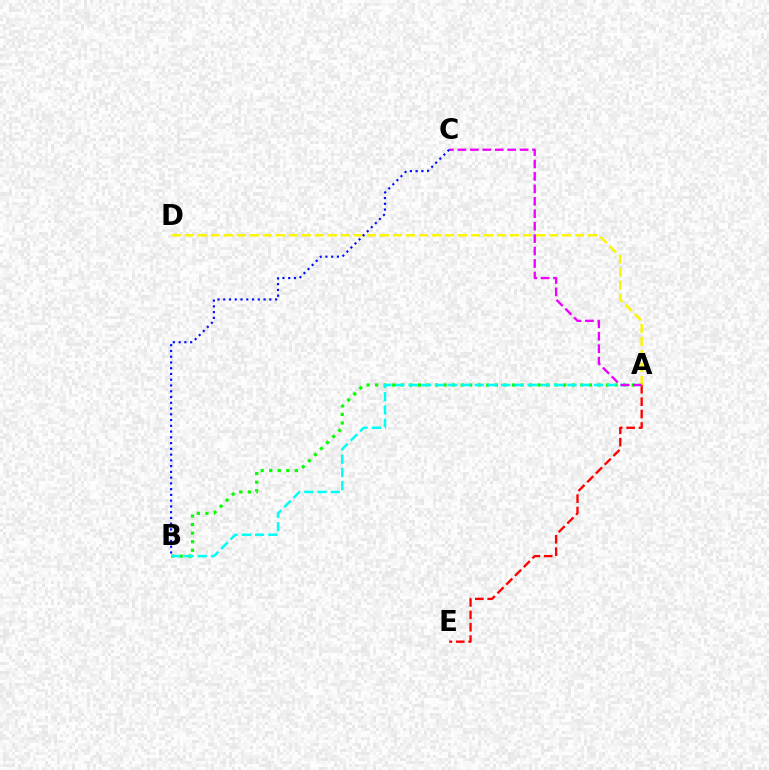{('A', 'E'): [{'color': '#ff0000', 'line_style': 'dashed', 'thickness': 1.68}], ('A', 'B'): [{'color': '#08ff00', 'line_style': 'dotted', 'thickness': 2.32}, {'color': '#00fff6', 'line_style': 'dashed', 'thickness': 1.8}], ('A', 'D'): [{'color': '#fcf500', 'line_style': 'dashed', 'thickness': 1.77}], ('A', 'C'): [{'color': '#ee00ff', 'line_style': 'dashed', 'thickness': 1.69}], ('B', 'C'): [{'color': '#0010ff', 'line_style': 'dotted', 'thickness': 1.56}]}